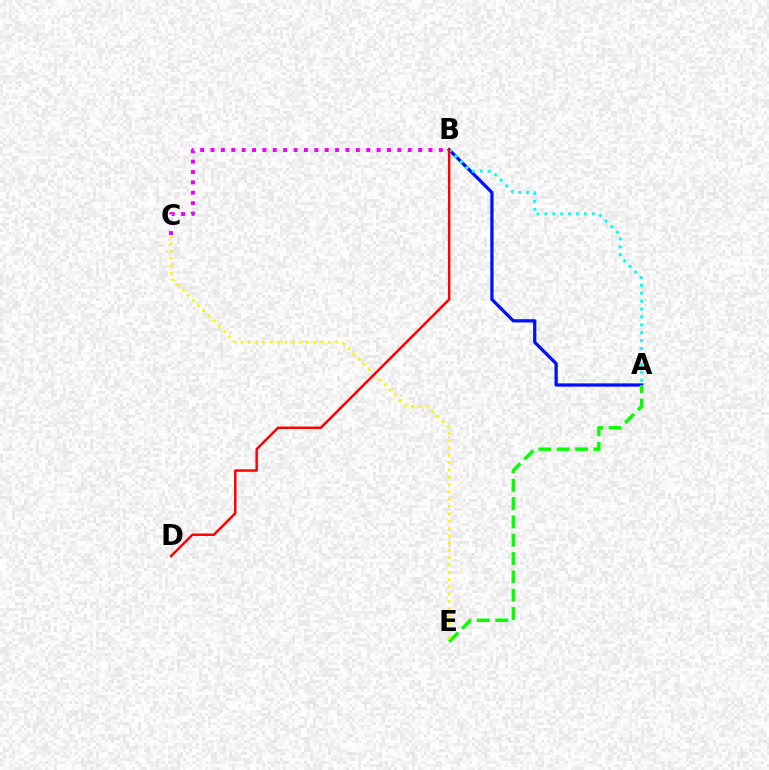{('B', 'C'): [{'color': '#ee00ff', 'line_style': 'dotted', 'thickness': 2.82}], ('A', 'B'): [{'color': '#0010ff', 'line_style': 'solid', 'thickness': 2.35}, {'color': '#00fff6', 'line_style': 'dotted', 'thickness': 2.15}], ('A', 'E'): [{'color': '#08ff00', 'line_style': 'dashed', 'thickness': 2.49}], ('C', 'E'): [{'color': '#fcf500', 'line_style': 'dotted', 'thickness': 1.98}], ('B', 'D'): [{'color': '#ff0000', 'line_style': 'solid', 'thickness': 1.78}]}